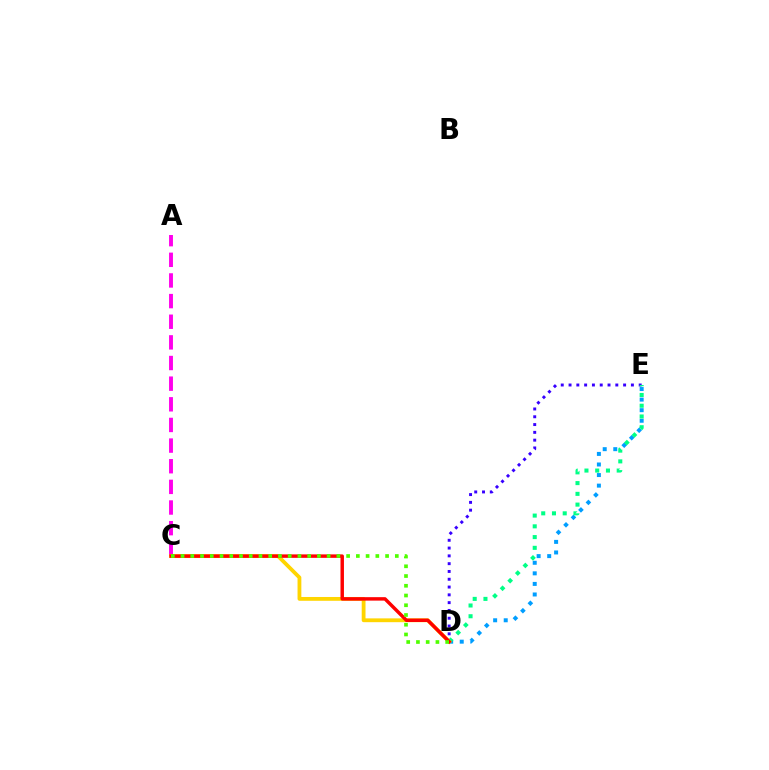{('D', 'E'): [{'color': '#009eff', 'line_style': 'dotted', 'thickness': 2.87}, {'color': '#3700ff', 'line_style': 'dotted', 'thickness': 2.12}, {'color': '#00ff86', 'line_style': 'dotted', 'thickness': 2.92}], ('A', 'C'): [{'color': '#ff00ed', 'line_style': 'dashed', 'thickness': 2.8}], ('C', 'D'): [{'color': '#ffd500', 'line_style': 'solid', 'thickness': 2.74}, {'color': '#ff0000', 'line_style': 'solid', 'thickness': 2.48}, {'color': '#4fff00', 'line_style': 'dotted', 'thickness': 2.65}]}